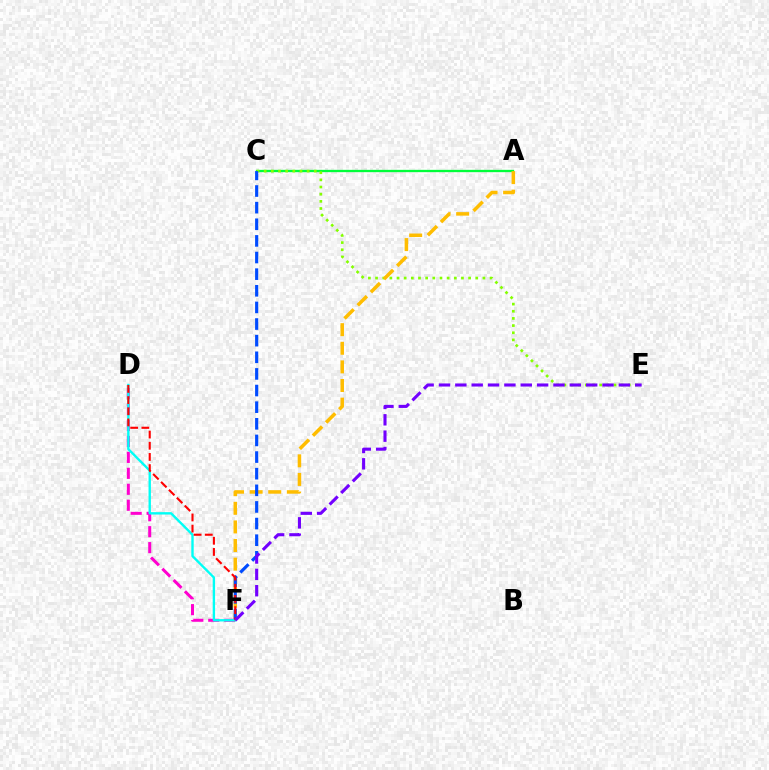{('A', 'C'): [{'color': '#00ff39', 'line_style': 'solid', 'thickness': 1.67}], ('C', 'E'): [{'color': '#84ff00', 'line_style': 'dotted', 'thickness': 1.94}], ('A', 'F'): [{'color': '#ffbd00', 'line_style': 'dashed', 'thickness': 2.53}], ('C', 'F'): [{'color': '#004bff', 'line_style': 'dashed', 'thickness': 2.26}], ('D', 'F'): [{'color': '#ff00cf', 'line_style': 'dashed', 'thickness': 2.17}, {'color': '#00fff6', 'line_style': 'solid', 'thickness': 1.71}, {'color': '#ff0000', 'line_style': 'dashed', 'thickness': 1.52}], ('E', 'F'): [{'color': '#7200ff', 'line_style': 'dashed', 'thickness': 2.22}]}